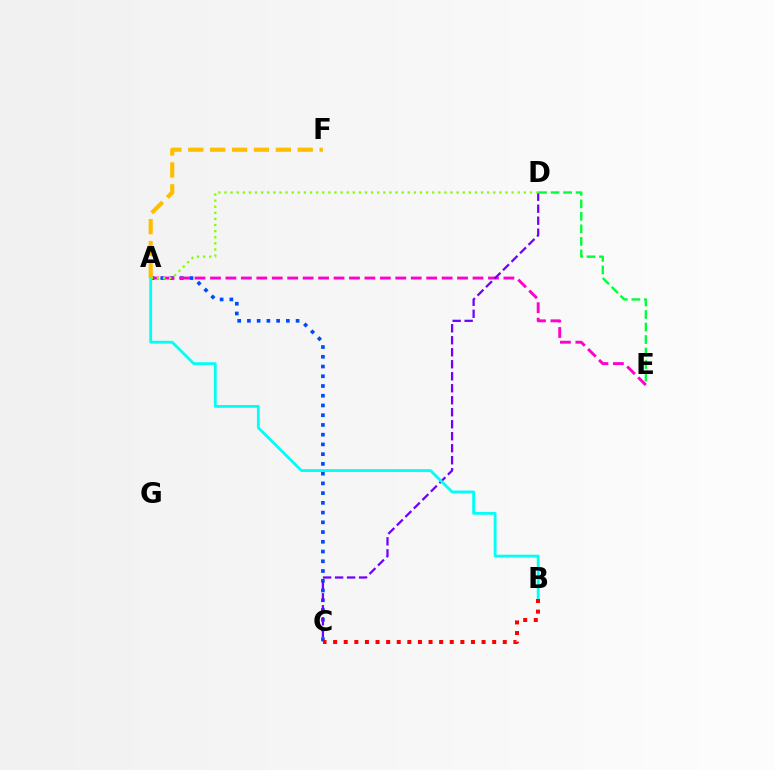{('A', 'C'): [{'color': '#004bff', 'line_style': 'dotted', 'thickness': 2.65}], ('A', 'E'): [{'color': '#ff00cf', 'line_style': 'dashed', 'thickness': 2.1}], ('C', 'D'): [{'color': '#7200ff', 'line_style': 'dashed', 'thickness': 1.63}], ('D', 'E'): [{'color': '#00ff39', 'line_style': 'dashed', 'thickness': 1.7}], ('A', 'B'): [{'color': '#00fff6', 'line_style': 'solid', 'thickness': 2.03}], ('A', 'F'): [{'color': '#ffbd00', 'line_style': 'dashed', 'thickness': 2.97}], ('A', 'D'): [{'color': '#84ff00', 'line_style': 'dotted', 'thickness': 1.66}], ('B', 'C'): [{'color': '#ff0000', 'line_style': 'dotted', 'thickness': 2.88}]}